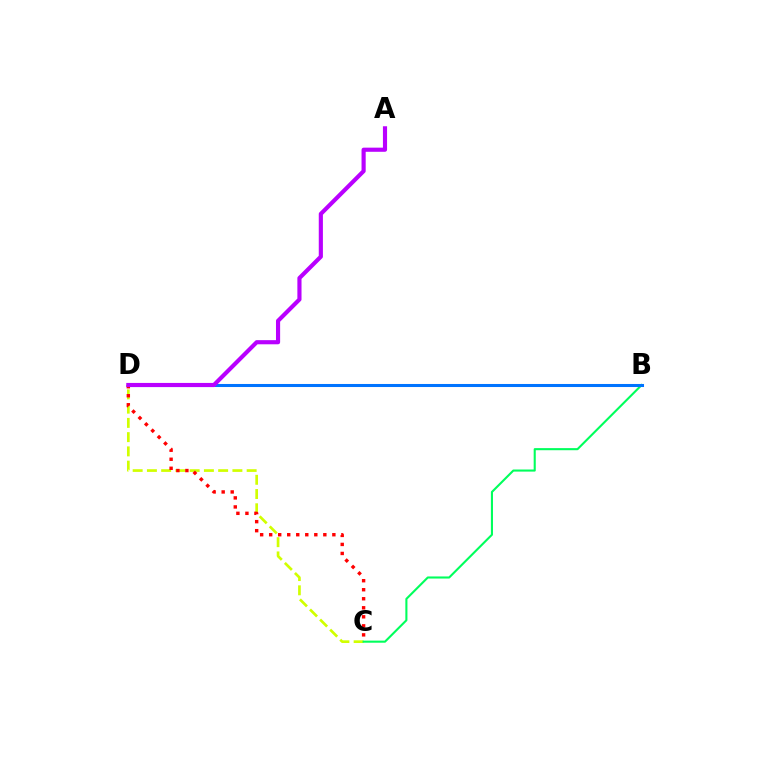{('C', 'D'): [{'color': '#d1ff00', 'line_style': 'dashed', 'thickness': 1.94}, {'color': '#ff0000', 'line_style': 'dotted', 'thickness': 2.45}], ('B', 'C'): [{'color': '#00ff5c', 'line_style': 'solid', 'thickness': 1.51}], ('B', 'D'): [{'color': '#0074ff', 'line_style': 'solid', 'thickness': 2.2}], ('A', 'D'): [{'color': '#b900ff', 'line_style': 'solid', 'thickness': 2.98}]}